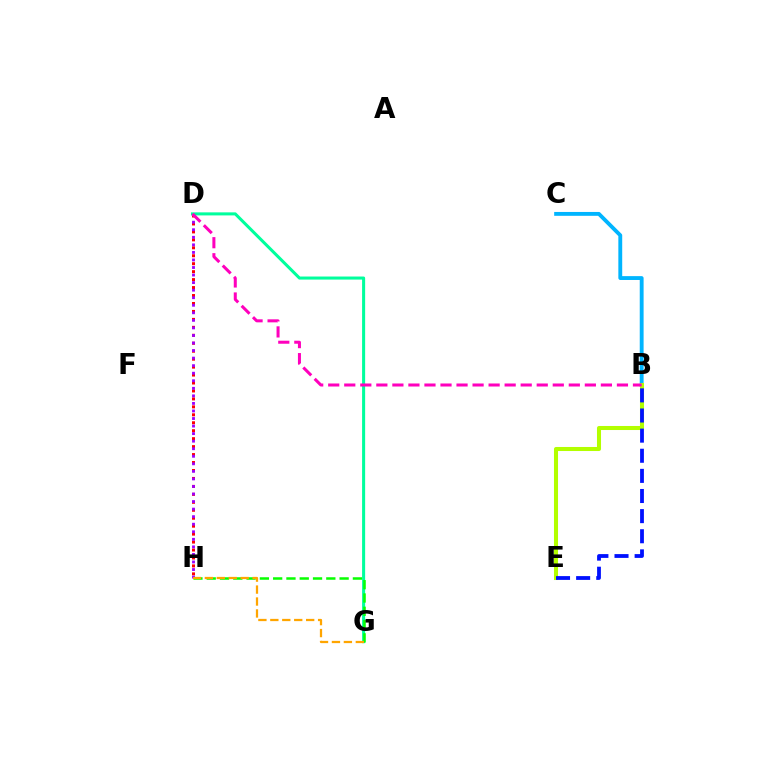{('D', 'H'): [{'color': '#ff0000', 'line_style': 'dotted', 'thickness': 2.16}, {'color': '#9b00ff', 'line_style': 'dotted', 'thickness': 2.05}], ('B', 'C'): [{'color': '#00b5ff', 'line_style': 'solid', 'thickness': 2.78}], ('B', 'E'): [{'color': '#b3ff00', 'line_style': 'solid', 'thickness': 2.92}, {'color': '#0010ff', 'line_style': 'dashed', 'thickness': 2.73}], ('D', 'G'): [{'color': '#00ff9d', 'line_style': 'solid', 'thickness': 2.2}], ('G', 'H'): [{'color': '#08ff00', 'line_style': 'dashed', 'thickness': 1.81}, {'color': '#ffa500', 'line_style': 'dashed', 'thickness': 1.62}], ('B', 'D'): [{'color': '#ff00bd', 'line_style': 'dashed', 'thickness': 2.18}]}